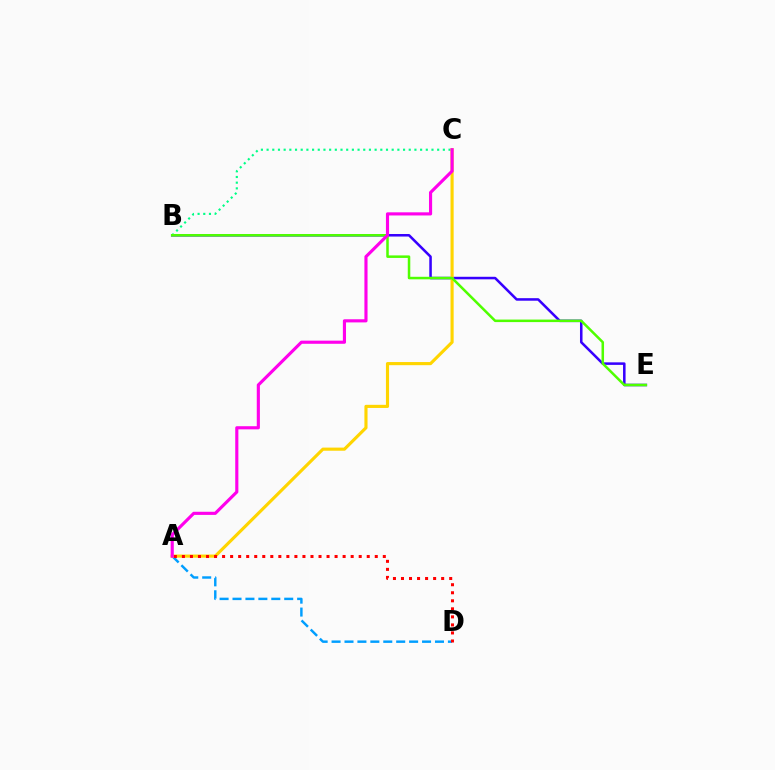{('A', 'D'): [{'color': '#009eff', 'line_style': 'dashed', 'thickness': 1.76}, {'color': '#ff0000', 'line_style': 'dotted', 'thickness': 2.18}], ('B', 'E'): [{'color': '#3700ff', 'line_style': 'solid', 'thickness': 1.83}, {'color': '#4fff00', 'line_style': 'solid', 'thickness': 1.81}], ('B', 'C'): [{'color': '#00ff86', 'line_style': 'dotted', 'thickness': 1.54}], ('A', 'C'): [{'color': '#ffd500', 'line_style': 'solid', 'thickness': 2.25}, {'color': '#ff00ed', 'line_style': 'solid', 'thickness': 2.26}]}